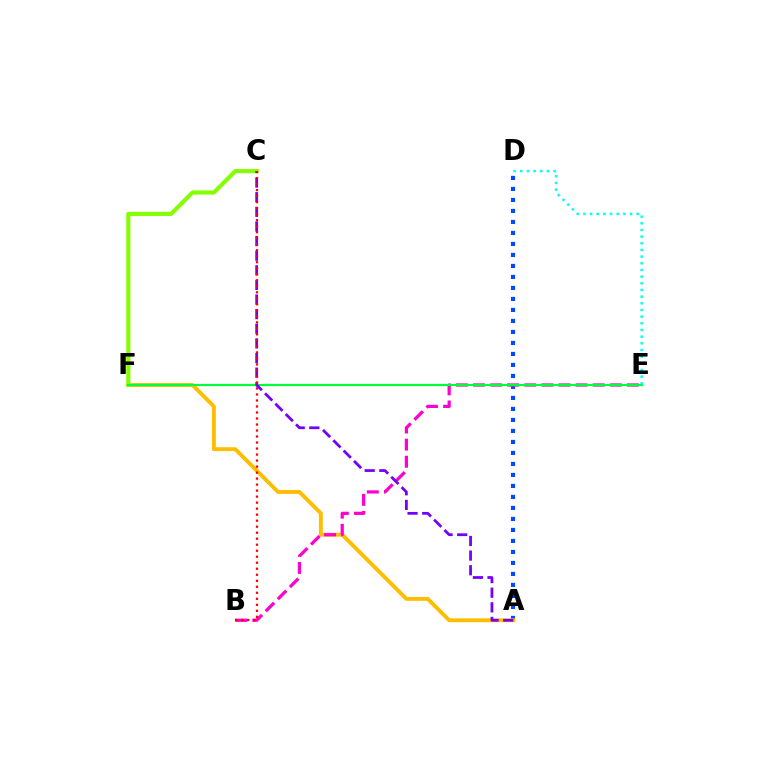{('A', 'D'): [{'color': '#004bff', 'line_style': 'dotted', 'thickness': 2.99}], ('A', 'F'): [{'color': '#ffbd00', 'line_style': 'solid', 'thickness': 2.79}], ('C', 'F'): [{'color': '#84ff00', 'line_style': 'solid', 'thickness': 2.98}], ('B', 'E'): [{'color': '#ff00cf', 'line_style': 'dashed', 'thickness': 2.32}], ('E', 'F'): [{'color': '#00ff39', 'line_style': 'solid', 'thickness': 1.58}], ('D', 'E'): [{'color': '#00fff6', 'line_style': 'dotted', 'thickness': 1.81}], ('A', 'C'): [{'color': '#7200ff', 'line_style': 'dashed', 'thickness': 1.99}], ('B', 'C'): [{'color': '#ff0000', 'line_style': 'dotted', 'thickness': 1.63}]}